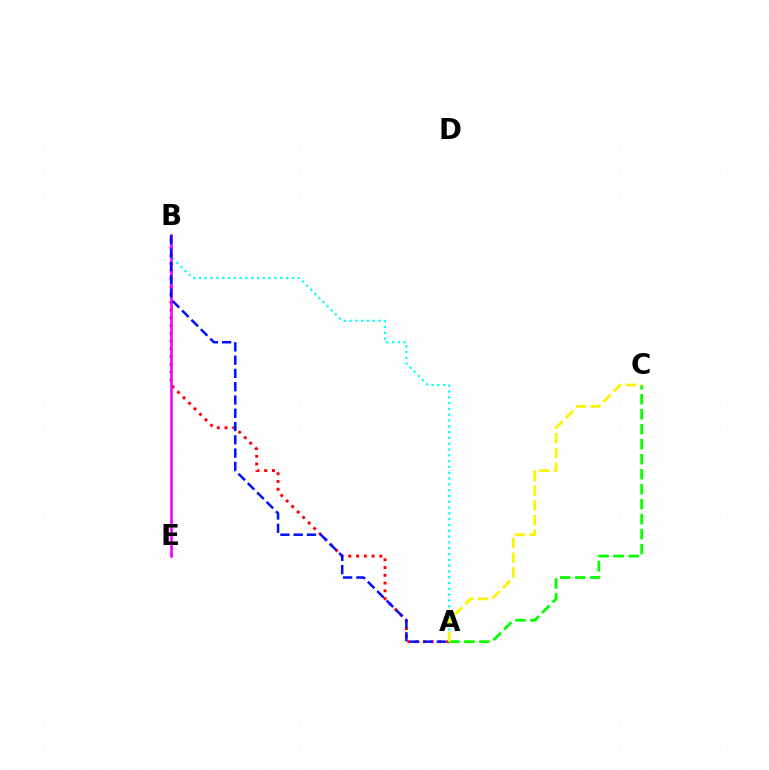{('A', 'B'): [{'color': '#ff0000', 'line_style': 'dotted', 'thickness': 2.11}, {'color': '#00fff6', 'line_style': 'dotted', 'thickness': 1.58}, {'color': '#0010ff', 'line_style': 'dashed', 'thickness': 1.8}], ('B', 'E'): [{'color': '#ee00ff', 'line_style': 'solid', 'thickness': 1.87}], ('A', 'C'): [{'color': '#08ff00', 'line_style': 'dashed', 'thickness': 2.04}, {'color': '#fcf500', 'line_style': 'dashed', 'thickness': 2.0}]}